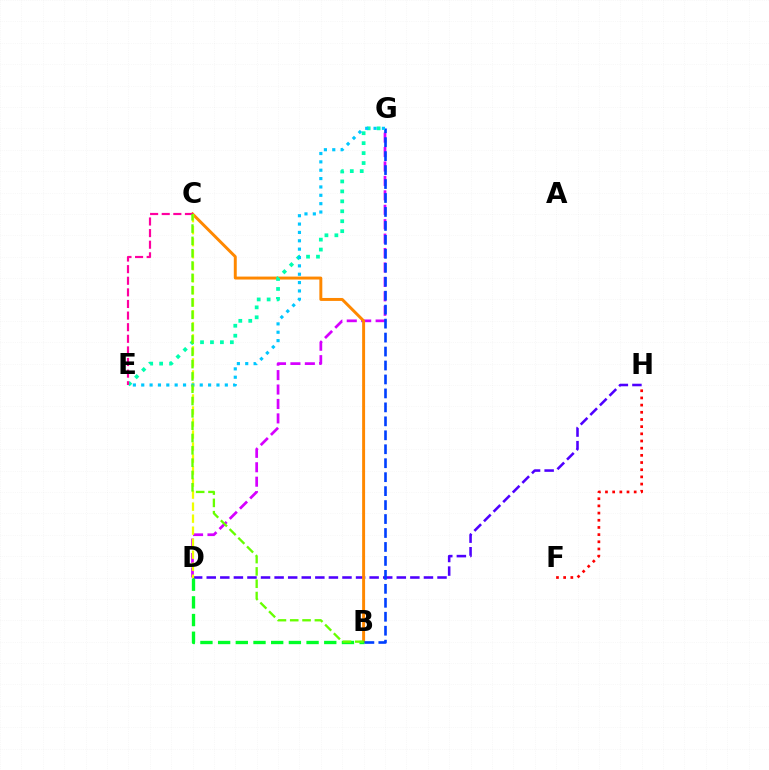{('D', 'G'): [{'color': '#d600ff', 'line_style': 'dashed', 'thickness': 1.96}], ('D', 'H'): [{'color': '#4f00ff', 'line_style': 'dashed', 'thickness': 1.84}], ('B', 'C'): [{'color': '#ff8800', 'line_style': 'solid', 'thickness': 2.12}, {'color': '#66ff00', 'line_style': 'dashed', 'thickness': 1.67}], ('F', 'H'): [{'color': '#ff0000', 'line_style': 'dotted', 'thickness': 1.95}], ('E', 'G'): [{'color': '#00ffaf', 'line_style': 'dotted', 'thickness': 2.7}, {'color': '#00c7ff', 'line_style': 'dotted', 'thickness': 2.27}], ('C', 'D'): [{'color': '#eeff00', 'line_style': 'dashed', 'thickness': 1.63}], ('C', 'E'): [{'color': '#ff00a0', 'line_style': 'dashed', 'thickness': 1.58}], ('B', 'D'): [{'color': '#00ff27', 'line_style': 'dashed', 'thickness': 2.4}], ('B', 'G'): [{'color': '#003fff', 'line_style': 'dashed', 'thickness': 1.9}]}